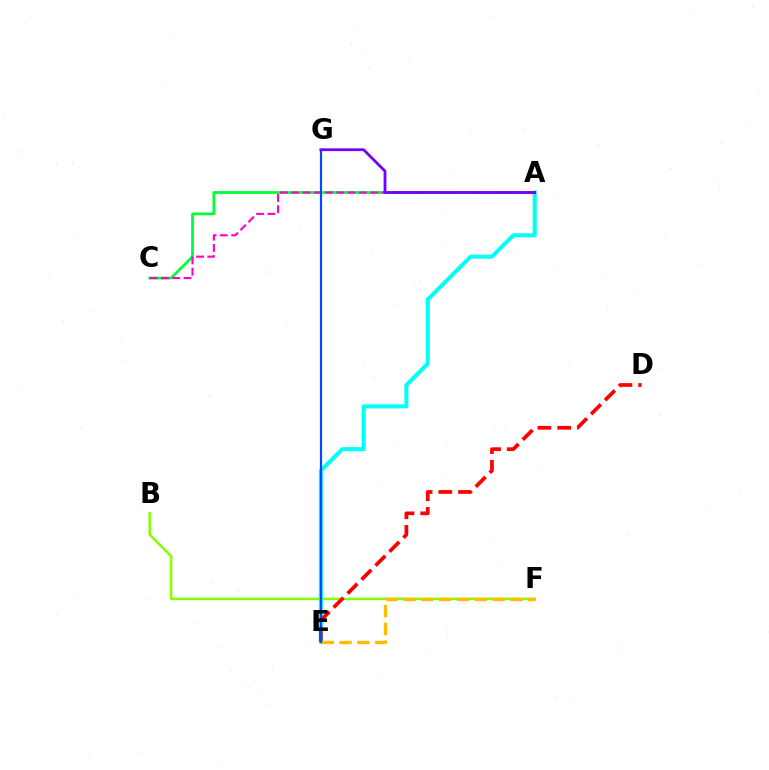{('B', 'F'): [{'color': '#84ff00', 'line_style': 'solid', 'thickness': 1.79}], ('A', 'E'): [{'color': '#00fff6', 'line_style': 'solid', 'thickness': 2.9}], ('A', 'C'): [{'color': '#00ff39', 'line_style': 'solid', 'thickness': 1.99}, {'color': '#ff00cf', 'line_style': 'dashed', 'thickness': 1.53}], ('D', 'E'): [{'color': '#ff0000', 'line_style': 'dashed', 'thickness': 2.68}], ('E', 'F'): [{'color': '#ffbd00', 'line_style': 'dashed', 'thickness': 2.42}], ('E', 'G'): [{'color': '#004bff', 'line_style': 'solid', 'thickness': 1.58}], ('A', 'G'): [{'color': '#7200ff', 'line_style': 'solid', 'thickness': 2.02}]}